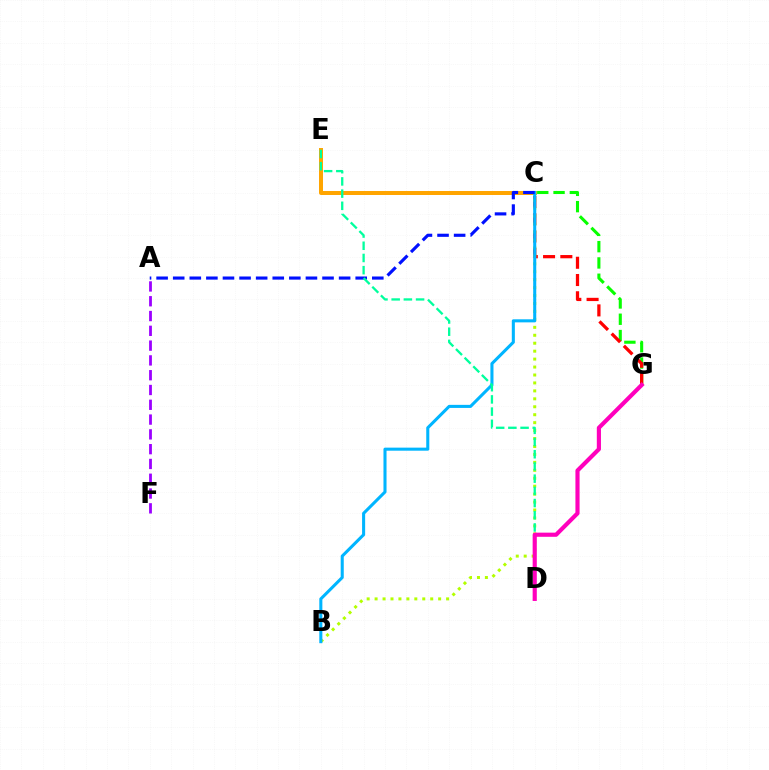{('C', 'G'): [{'color': '#08ff00', 'line_style': 'dashed', 'thickness': 2.21}, {'color': '#ff0000', 'line_style': 'dashed', 'thickness': 2.34}], ('C', 'E'): [{'color': '#ffa500', 'line_style': 'solid', 'thickness': 2.87}], ('A', 'F'): [{'color': '#9b00ff', 'line_style': 'dashed', 'thickness': 2.01}], ('B', 'C'): [{'color': '#b3ff00', 'line_style': 'dotted', 'thickness': 2.16}, {'color': '#00b5ff', 'line_style': 'solid', 'thickness': 2.21}], ('A', 'C'): [{'color': '#0010ff', 'line_style': 'dashed', 'thickness': 2.25}], ('D', 'E'): [{'color': '#00ff9d', 'line_style': 'dashed', 'thickness': 1.66}], ('D', 'G'): [{'color': '#ff00bd', 'line_style': 'solid', 'thickness': 2.99}]}